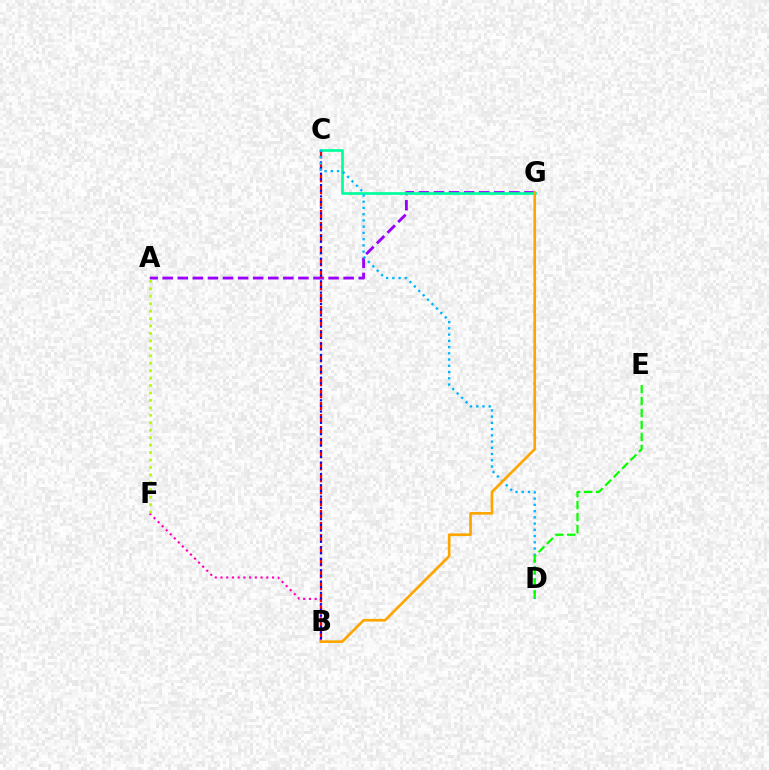{('A', 'G'): [{'color': '#9b00ff', 'line_style': 'dashed', 'thickness': 2.05}], ('B', 'F'): [{'color': '#ff00bd', 'line_style': 'dotted', 'thickness': 1.55}], ('C', 'G'): [{'color': '#00ff9d', 'line_style': 'solid', 'thickness': 1.94}], ('B', 'C'): [{'color': '#ff0000', 'line_style': 'dashed', 'thickness': 1.63}, {'color': '#0010ff', 'line_style': 'dotted', 'thickness': 1.54}], ('C', 'D'): [{'color': '#00b5ff', 'line_style': 'dotted', 'thickness': 1.69}], ('D', 'E'): [{'color': '#08ff00', 'line_style': 'dashed', 'thickness': 1.62}], ('A', 'F'): [{'color': '#b3ff00', 'line_style': 'dotted', 'thickness': 2.02}], ('B', 'G'): [{'color': '#ffa500', 'line_style': 'solid', 'thickness': 1.92}]}